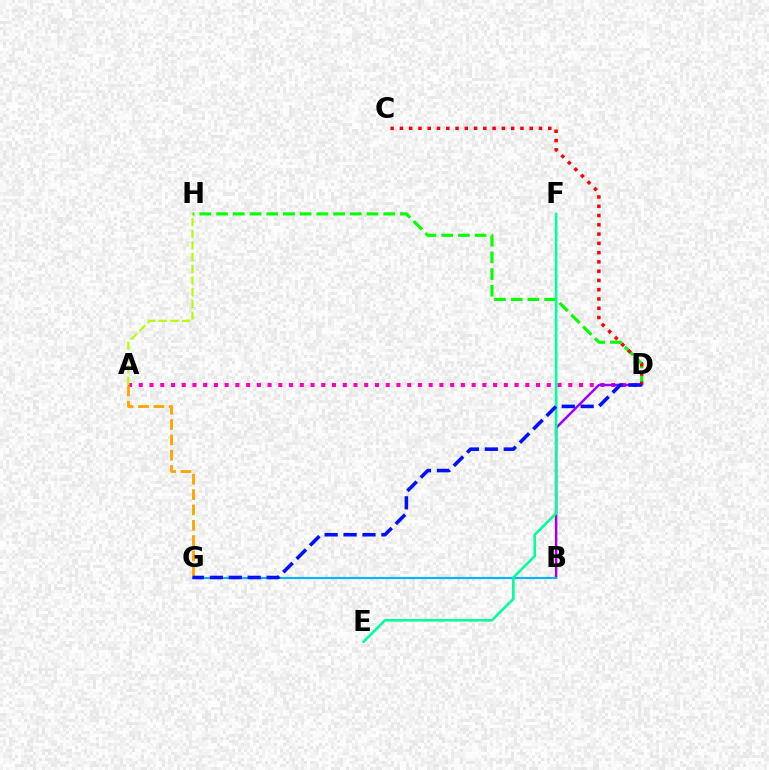{('A', 'D'): [{'color': '#ff00bd', 'line_style': 'dotted', 'thickness': 2.92}], ('D', 'H'): [{'color': '#08ff00', 'line_style': 'dashed', 'thickness': 2.27}], ('C', 'D'): [{'color': '#ff0000', 'line_style': 'dotted', 'thickness': 2.52}], ('A', 'G'): [{'color': '#ffa500', 'line_style': 'dashed', 'thickness': 2.08}], ('B', 'D'): [{'color': '#9b00ff', 'line_style': 'solid', 'thickness': 1.77}], ('A', 'H'): [{'color': '#b3ff00', 'line_style': 'dashed', 'thickness': 1.59}], ('B', 'G'): [{'color': '#00b5ff', 'line_style': 'solid', 'thickness': 1.52}], ('E', 'F'): [{'color': '#00ff9d', 'line_style': 'solid', 'thickness': 1.87}], ('D', 'G'): [{'color': '#0010ff', 'line_style': 'dashed', 'thickness': 2.57}]}